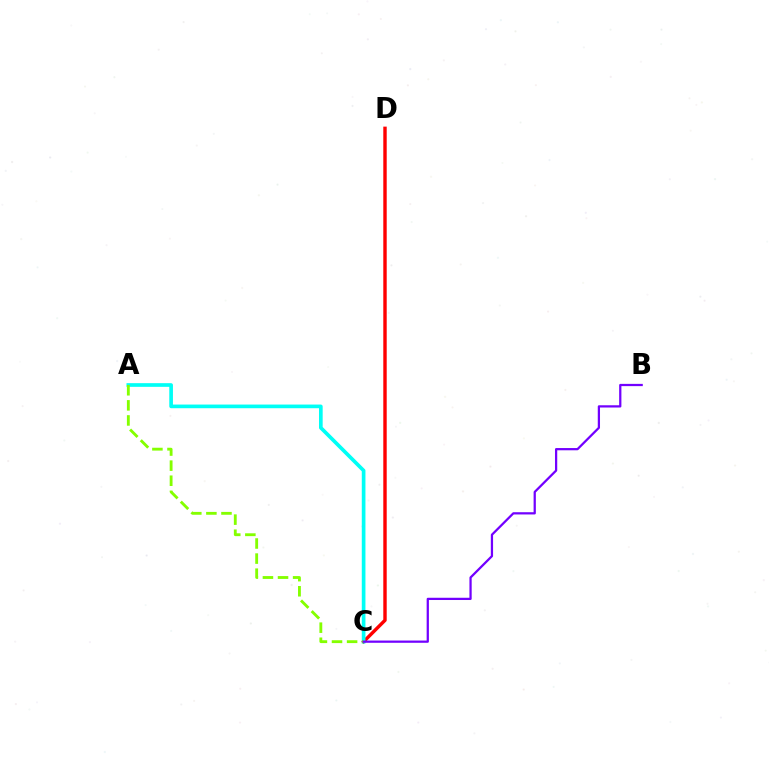{('C', 'D'): [{'color': '#ff0000', 'line_style': 'solid', 'thickness': 2.46}], ('A', 'C'): [{'color': '#00fff6', 'line_style': 'solid', 'thickness': 2.64}, {'color': '#84ff00', 'line_style': 'dashed', 'thickness': 2.05}], ('B', 'C'): [{'color': '#7200ff', 'line_style': 'solid', 'thickness': 1.62}]}